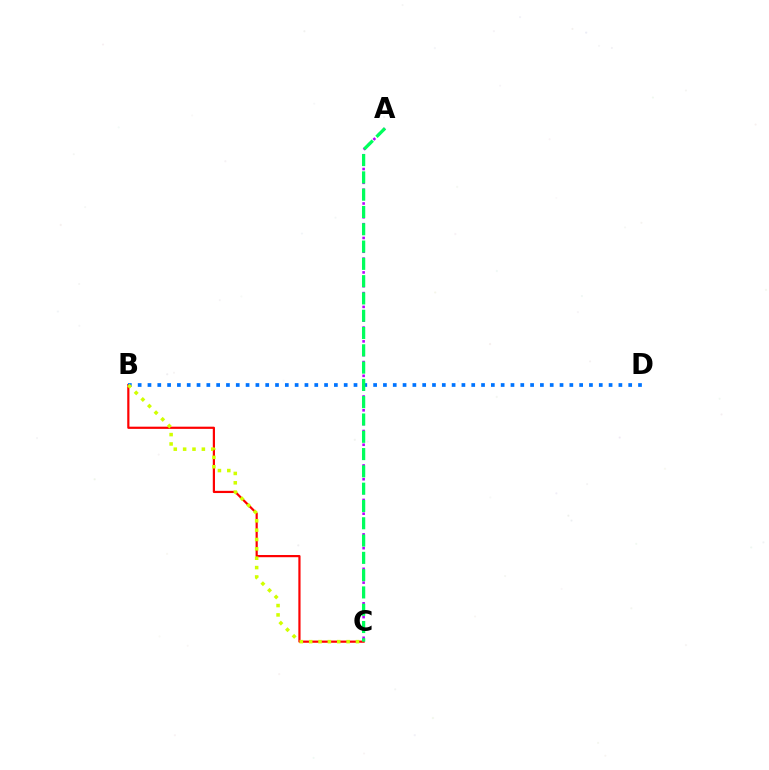{('B', 'C'): [{'color': '#ff0000', 'line_style': 'solid', 'thickness': 1.58}, {'color': '#d1ff00', 'line_style': 'dotted', 'thickness': 2.54}], ('A', 'C'): [{'color': '#b900ff', 'line_style': 'dotted', 'thickness': 1.87}, {'color': '#00ff5c', 'line_style': 'dashed', 'thickness': 2.35}], ('B', 'D'): [{'color': '#0074ff', 'line_style': 'dotted', 'thickness': 2.67}]}